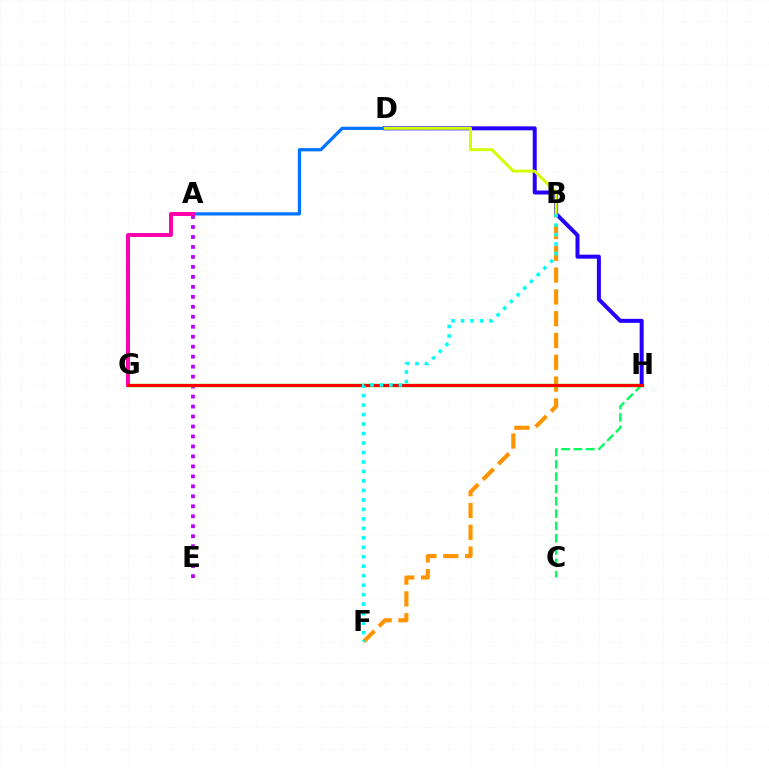{('A', 'E'): [{'color': '#b900ff', 'line_style': 'dotted', 'thickness': 2.71}], ('A', 'D'): [{'color': '#0074ff', 'line_style': 'solid', 'thickness': 2.33}], ('B', 'F'): [{'color': '#ff9400', 'line_style': 'dashed', 'thickness': 2.96}, {'color': '#00fff6', 'line_style': 'dotted', 'thickness': 2.58}], ('G', 'H'): [{'color': '#3dff00', 'line_style': 'solid', 'thickness': 2.46}, {'color': '#ff0000', 'line_style': 'solid', 'thickness': 2.25}], ('C', 'H'): [{'color': '#00ff5c', 'line_style': 'dashed', 'thickness': 1.67}], ('D', 'H'): [{'color': '#2500ff', 'line_style': 'solid', 'thickness': 2.88}], ('A', 'G'): [{'color': '#ff00ac', 'line_style': 'solid', 'thickness': 2.85}], ('B', 'D'): [{'color': '#d1ff00', 'line_style': 'solid', 'thickness': 2.12}]}